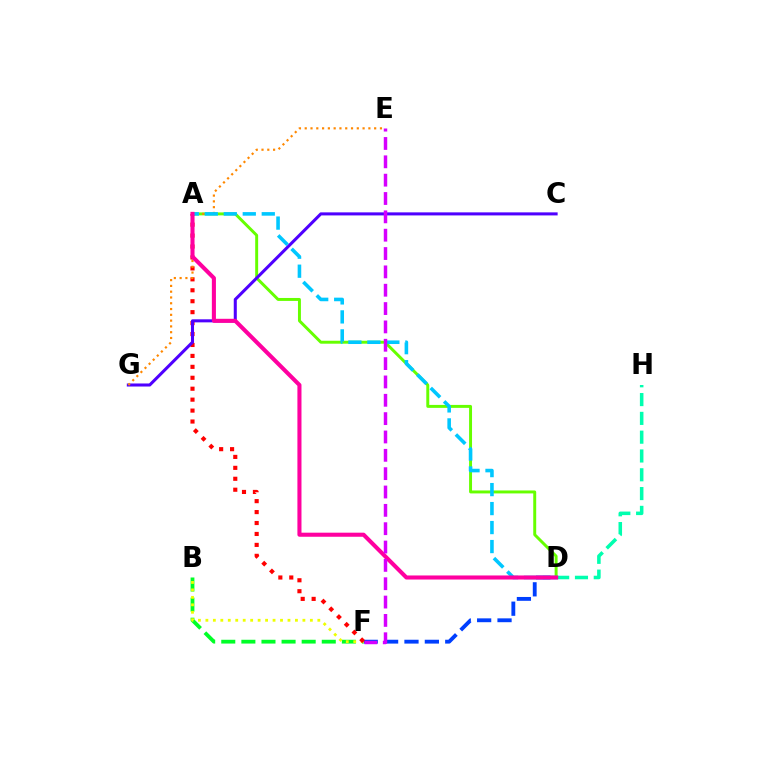{('D', 'F'): [{'color': '#003fff', 'line_style': 'dashed', 'thickness': 2.77}], ('A', 'D'): [{'color': '#66ff00', 'line_style': 'solid', 'thickness': 2.12}, {'color': '#00c7ff', 'line_style': 'dashed', 'thickness': 2.58}, {'color': '#ff00a0', 'line_style': 'solid', 'thickness': 2.93}], ('B', 'F'): [{'color': '#00ff27', 'line_style': 'dashed', 'thickness': 2.73}, {'color': '#eeff00', 'line_style': 'dotted', 'thickness': 2.03}], ('A', 'F'): [{'color': '#ff0000', 'line_style': 'dotted', 'thickness': 2.97}], ('C', 'G'): [{'color': '#4f00ff', 'line_style': 'solid', 'thickness': 2.19}], ('D', 'H'): [{'color': '#00ffaf', 'line_style': 'dashed', 'thickness': 2.55}], ('E', 'G'): [{'color': '#ff8800', 'line_style': 'dotted', 'thickness': 1.57}], ('E', 'F'): [{'color': '#d600ff', 'line_style': 'dashed', 'thickness': 2.49}]}